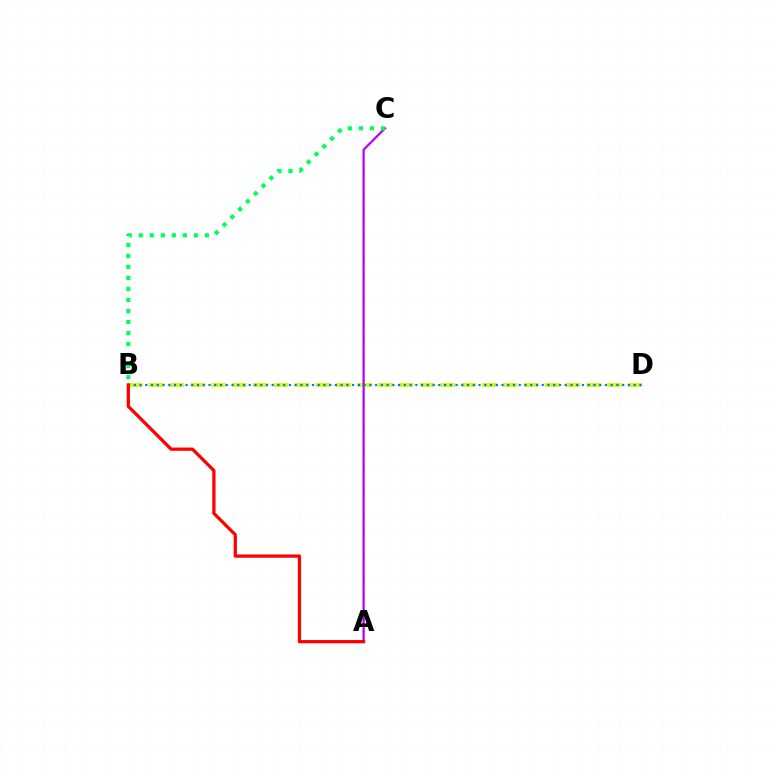{('B', 'D'): [{'color': '#d1ff00', 'line_style': 'dashed', 'thickness': 2.83}, {'color': '#0074ff', 'line_style': 'dotted', 'thickness': 1.56}], ('A', 'C'): [{'color': '#b900ff', 'line_style': 'solid', 'thickness': 1.62}], ('A', 'B'): [{'color': '#ff0000', 'line_style': 'solid', 'thickness': 2.34}], ('B', 'C'): [{'color': '#00ff5c', 'line_style': 'dotted', 'thickness': 2.99}]}